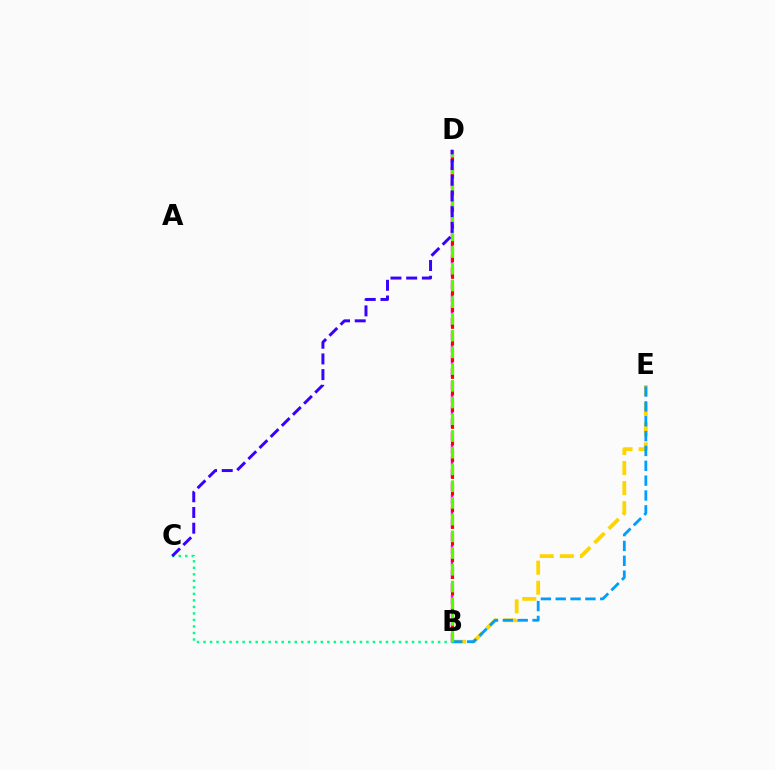{('B', 'E'): [{'color': '#ffd500', 'line_style': 'dashed', 'thickness': 2.73}, {'color': '#009eff', 'line_style': 'dashed', 'thickness': 2.02}], ('B', 'D'): [{'color': '#ff00ed', 'line_style': 'dashed', 'thickness': 1.71}, {'color': '#ff0000', 'line_style': 'dashed', 'thickness': 2.26}, {'color': '#4fff00', 'line_style': 'dashed', 'thickness': 2.27}], ('B', 'C'): [{'color': '#00ff86', 'line_style': 'dotted', 'thickness': 1.77}], ('C', 'D'): [{'color': '#3700ff', 'line_style': 'dashed', 'thickness': 2.13}]}